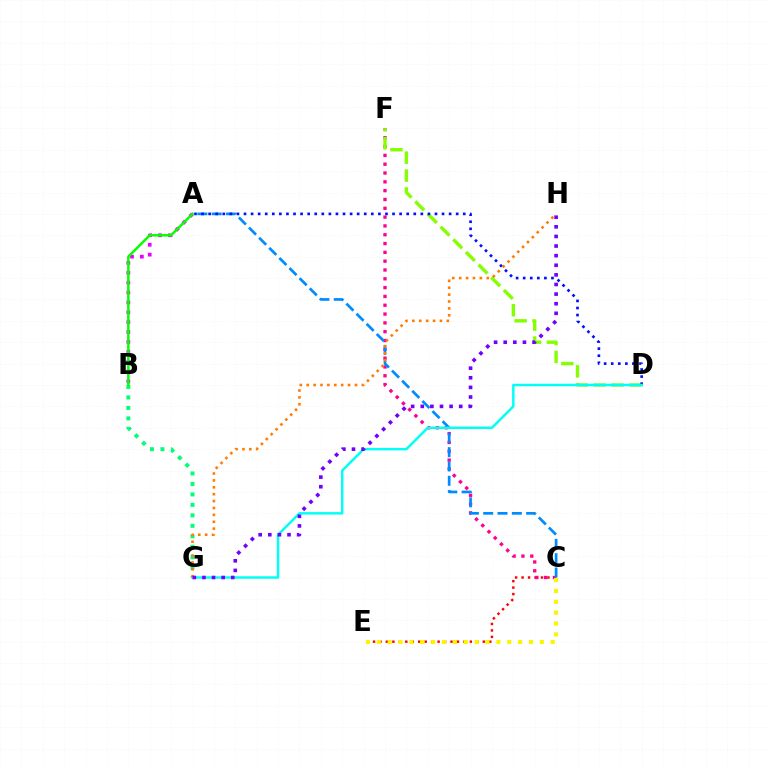{('C', 'E'): [{'color': '#ff0000', 'line_style': 'dotted', 'thickness': 1.75}, {'color': '#fcf500', 'line_style': 'dotted', 'thickness': 2.95}], ('C', 'F'): [{'color': '#ff0094', 'line_style': 'dotted', 'thickness': 2.4}], ('A', 'C'): [{'color': '#008cff', 'line_style': 'dashed', 'thickness': 1.95}], ('D', 'F'): [{'color': '#84ff00', 'line_style': 'dashed', 'thickness': 2.43}], ('A', 'B'): [{'color': '#ee00ff', 'line_style': 'dotted', 'thickness': 2.68}, {'color': '#08ff00', 'line_style': 'solid', 'thickness': 1.8}], ('A', 'D'): [{'color': '#0010ff', 'line_style': 'dotted', 'thickness': 1.92}], ('B', 'G'): [{'color': '#00ff74', 'line_style': 'dotted', 'thickness': 2.84}], ('D', 'G'): [{'color': '#00fff6', 'line_style': 'solid', 'thickness': 1.78}], ('G', 'H'): [{'color': '#ff7c00', 'line_style': 'dotted', 'thickness': 1.87}, {'color': '#7200ff', 'line_style': 'dotted', 'thickness': 2.61}]}